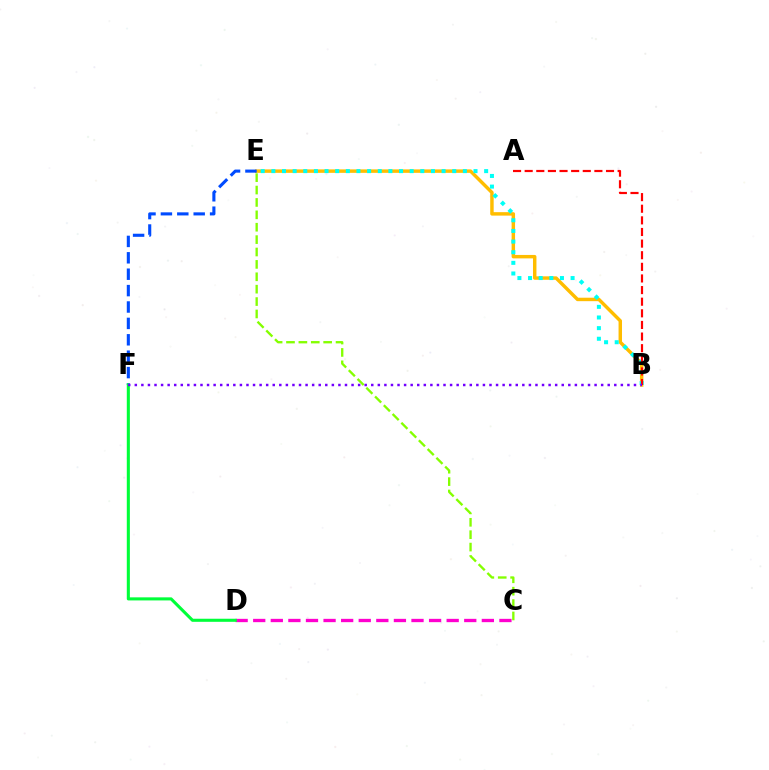{('B', 'E'): [{'color': '#ffbd00', 'line_style': 'solid', 'thickness': 2.48}, {'color': '#00fff6', 'line_style': 'dotted', 'thickness': 2.89}], ('E', 'F'): [{'color': '#004bff', 'line_style': 'dashed', 'thickness': 2.23}], ('C', 'D'): [{'color': '#ff00cf', 'line_style': 'dashed', 'thickness': 2.39}], ('C', 'E'): [{'color': '#84ff00', 'line_style': 'dashed', 'thickness': 1.68}], ('D', 'F'): [{'color': '#00ff39', 'line_style': 'solid', 'thickness': 2.22}], ('A', 'B'): [{'color': '#ff0000', 'line_style': 'dashed', 'thickness': 1.58}], ('B', 'F'): [{'color': '#7200ff', 'line_style': 'dotted', 'thickness': 1.78}]}